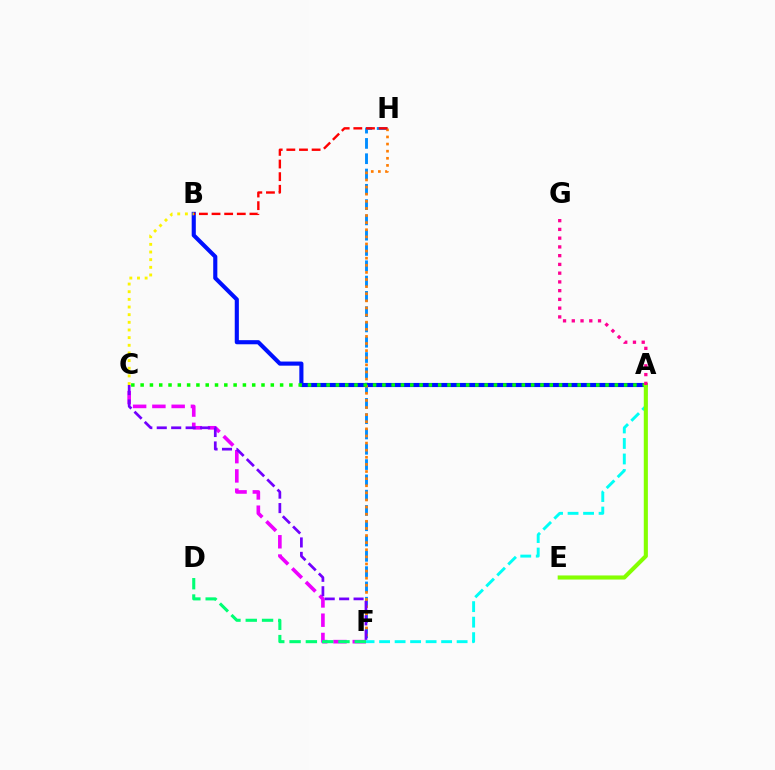{('F', 'H'): [{'color': '#008cff', 'line_style': 'dashed', 'thickness': 2.08}, {'color': '#ff7c00', 'line_style': 'dotted', 'thickness': 1.93}], ('C', 'F'): [{'color': '#ee00ff', 'line_style': 'dashed', 'thickness': 2.62}, {'color': '#7200ff', 'line_style': 'dashed', 'thickness': 1.96}], ('A', 'B'): [{'color': '#0010ff', 'line_style': 'solid', 'thickness': 2.96}], ('B', 'H'): [{'color': '#ff0000', 'line_style': 'dashed', 'thickness': 1.72}], ('A', 'C'): [{'color': '#08ff00', 'line_style': 'dotted', 'thickness': 2.53}], ('A', 'F'): [{'color': '#00fff6', 'line_style': 'dashed', 'thickness': 2.11}], ('D', 'F'): [{'color': '#00ff74', 'line_style': 'dashed', 'thickness': 2.21}], ('B', 'C'): [{'color': '#fcf500', 'line_style': 'dotted', 'thickness': 2.08}], ('A', 'E'): [{'color': '#84ff00', 'line_style': 'solid', 'thickness': 2.95}], ('A', 'G'): [{'color': '#ff0094', 'line_style': 'dotted', 'thickness': 2.38}]}